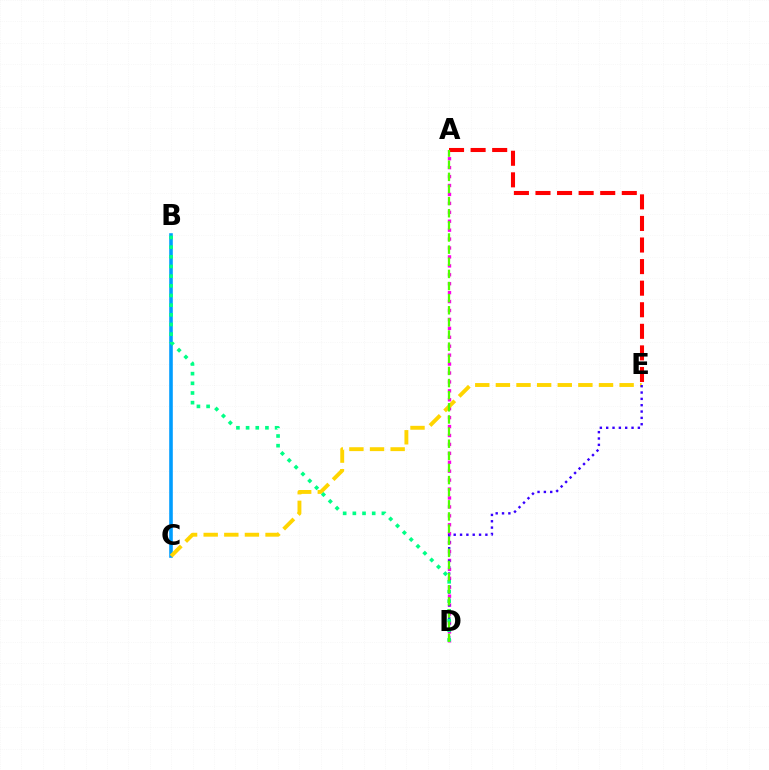{('A', 'D'): [{'color': '#ff00ed', 'line_style': 'dotted', 'thickness': 2.43}, {'color': '#4fff00', 'line_style': 'dashed', 'thickness': 1.65}], ('B', 'C'): [{'color': '#009eff', 'line_style': 'solid', 'thickness': 2.59}], ('C', 'E'): [{'color': '#ffd500', 'line_style': 'dashed', 'thickness': 2.8}], ('D', 'E'): [{'color': '#3700ff', 'line_style': 'dotted', 'thickness': 1.72}], ('B', 'D'): [{'color': '#00ff86', 'line_style': 'dotted', 'thickness': 2.63}], ('A', 'E'): [{'color': '#ff0000', 'line_style': 'dashed', 'thickness': 2.93}]}